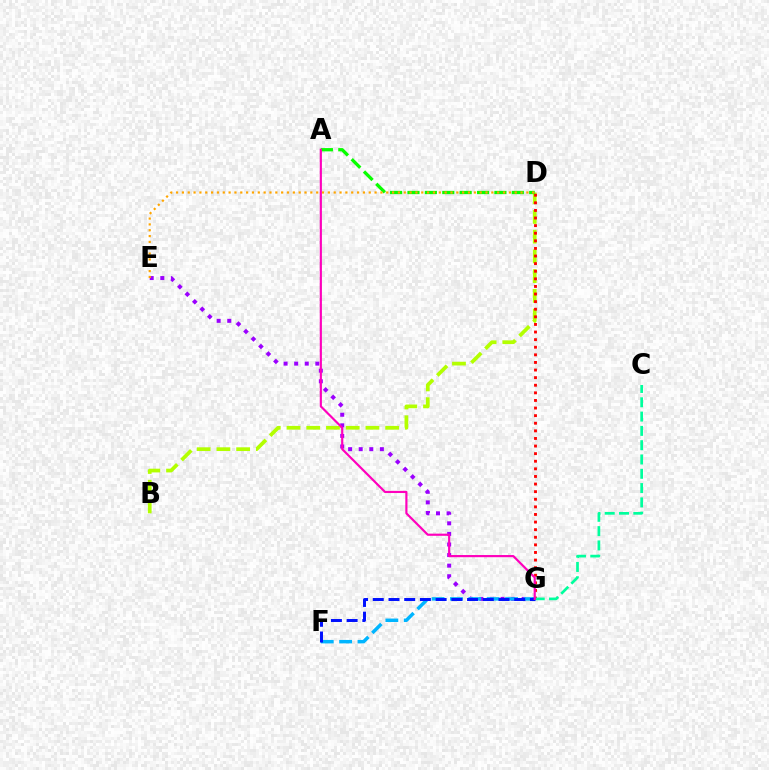{('B', 'D'): [{'color': '#b3ff00', 'line_style': 'dashed', 'thickness': 2.68}], ('D', 'G'): [{'color': '#ff0000', 'line_style': 'dotted', 'thickness': 2.07}], ('E', 'G'): [{'color': '#9b00ff', 'line_style': 'dotted', 'thickness': 2.88}], ('F', 'G'): [{'color': '#00b5ff', 'line_style': 'dashed', 'thickness': 2.49}, {'color': '#0010ff', 'line_style': 'dashed', 'thickness': 2.13}], ('A', 'D'): [{'color': '#08ff00', 'line_style': 'dashed', 'thickness': 2.36}], ('D', 'E'): [{'color': '#ffa500', 'line_style': 'dotted', 'thickness': 1.59}], ('C', 'G'): [{'color': '#00ff9d', 'line_style': 'dashed', 'thickness': 1.94}], ('A', 'G'): [{'color': '#ff00bd', 'line_style': 'solid', 'thickness': 1.56}]}